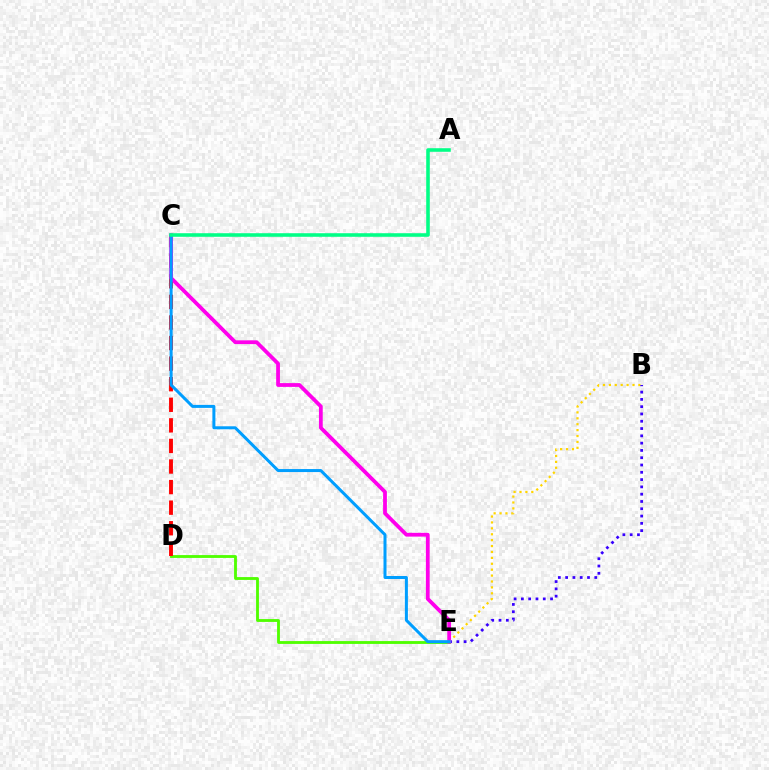{('B', 'E'): [{'color': '#ffd500', 'line_style': 'dotted', 'thickness': 1.6}, {'color': '#3700ff', 'line_style': 'dotted', 'thickness': 1.98}], ('D', 'E'): [{'color': '#4fff00', 'line_style': 'solid', 'thickness': 2.04}], ('C', 'D'): [{'color': '#ff0000', 'line_style': 'dashed', 'thickness': 2.8}], ('C', 'E'): [{'color': '#ff00ed', 'line_style': 'solid', 'thickness': 2.72}, {'color': '#009eff', 'line_style': 'solid', 'thickness': 2.16}], ('A', 'C'): [{'color': '#00ff86', 'line_style': 'solid', 'thickness': 2.57}]}